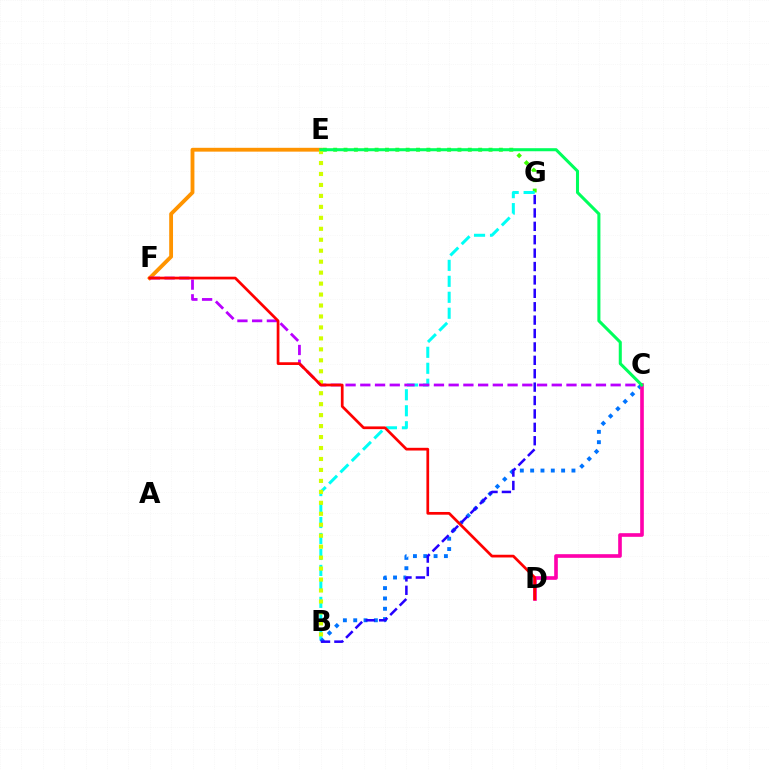{('E', 'G'): [{'color': '#3dff00', 'line_style': 'dotted', 'thickness': 2.81}], ('E', 'F'): [{'color': '#ff9400', 'line_style': 'solid', 'thickness': 2.76}], ('B', 'G'): [{'color': '#00fff6', 'line_style': 'dashed', 'thickness': 2.17}, {'color': '#2500ff', 'line_style': 'dashed', 'thickness': 1.82}], ('B', 'C'): [{'color': '#0074ff', 'line_style': 'dotted', 'thickness': 2.8}], ('C', 'D'): [{'color': '#ff00ac', 'line_style': 'solid', 'thickness': 2.62}], ('C', 'F'): [{'color': '#b900ff', 'line_style': 'dashed', 'thickness': 2.0}], ('B', 'E'): [{'color': '#d1ff00', 'line_style': 'dotted', 'thickness': 2.98}], ('D', 'F'): [{'color': '#ff0000', 'line_style': 'solid', 'thickness': 1.96}], ('C', 'E'): [{'color': '#00ff5c', 'line_style': 'solid', 'thickness': 2.2}]}